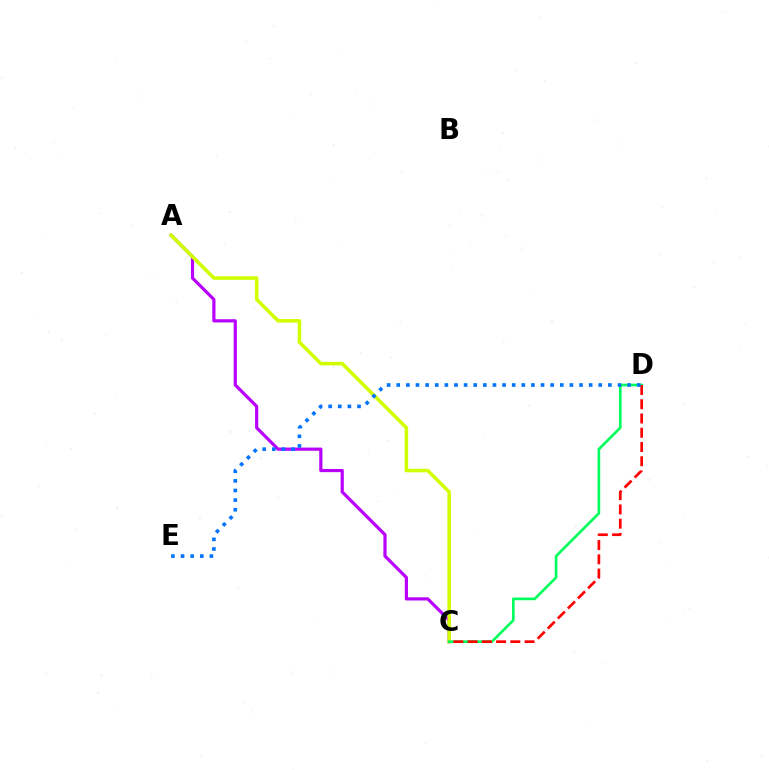{('A', 'C'): [{'color': '#b900ff', 'line_style': 'solid', 'thickness': 2.29}, {'color': '#d1ff00', 'line_style': 'solid', 'thickness': 2.55}], ('C', 'D'): [{'color': '#00ff5c', 'line_style': 'solid', 'thickness': 1.91}, {'color': '#ff0000', 'line_style': 'dashed', 'thickness': 1.94}], ('D', 'E'): [{'color': '#0074ff', 'line_style': 'dotted', 'thickness': 2.61}]}